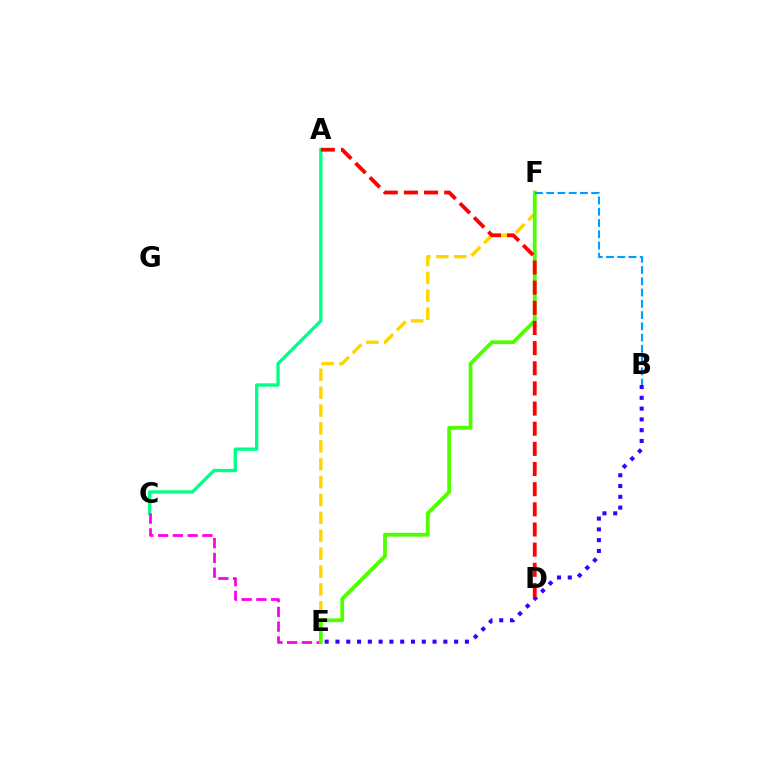{('A', 'C'): [{'color': '#00ff86', 'line_style': 'solid', 'thickness': 2.41}], ('E', 'F'): [{'color': '#ffd500', 'line_style': 'dashed', 'thickness': 2.43}, {'color': '#4fff00', 'line_style': 'solid', 'thickness': 2.72}], ('B', 'E'): [{'color': '#3700ff', 'line_style': 'dotted', 'thickness': 2.93}], ('C', 'E'): [{'color': '#ff00ed', 'line_style': 'dashed', 'thickness': 2.0}], ('B', 'F'): [{'color': '#009eff', 'line_style': 'dashed', 'thickness': 1.53}], ('A', 'D'): [{'color': '#ff0000', 'line_style': 'dashed', 'thickness': 2.74}]}